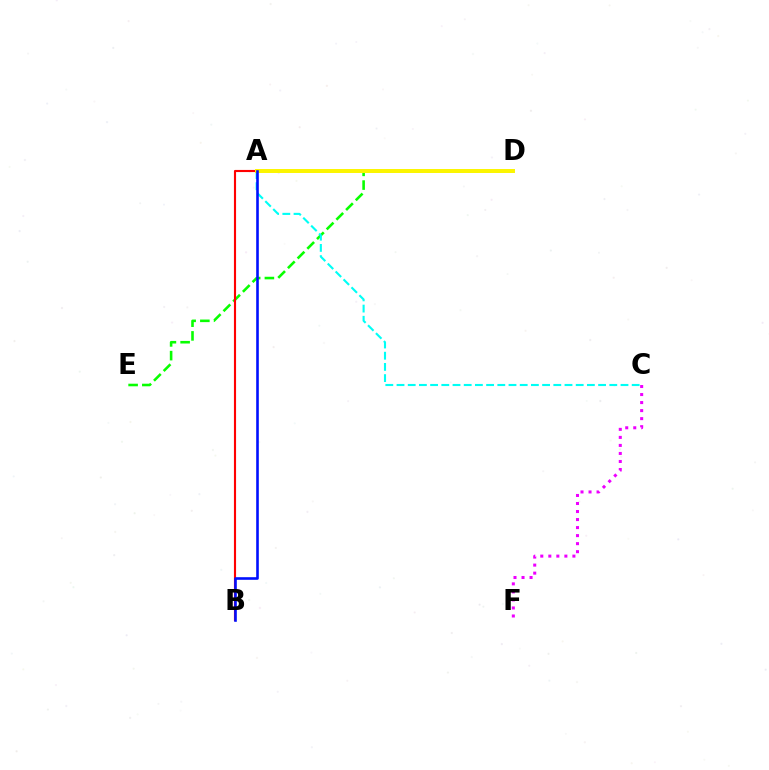{('D', 'E'): [{'color': '#08ff00', 'line_style': 'dashed', 'thickness': 1.86}], ('A', 'C'): [{'color': '#00fff6', 'line_style': 'dashed', 'thickness': 1.52}], ('A', 'B'): [{'color': '#ff0000', 'line_style': 'solid', 'thickness': 1.54}, {'color': '#0010ff', 'line_style': 'solid', 'thickness': 1.88}], ('A', 'D'): [{'color': '#fcf500', 'line_style': 'solid', 'thickness': 2.86}], ('C', 'F'): [{'color': '#ee00ff', 'line_style': 'dotted', 'thickness': 2.18}]}